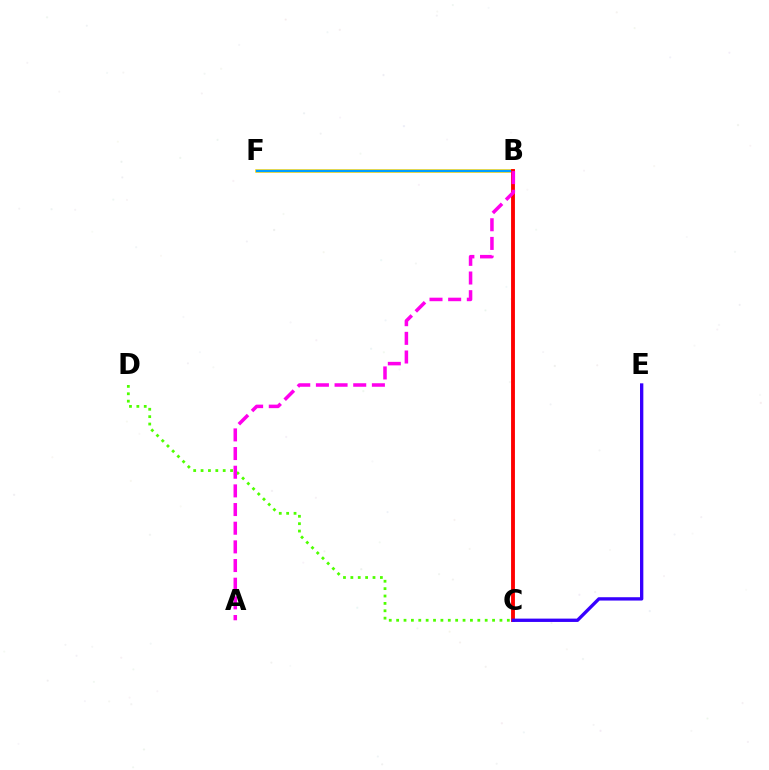{('B', 'C'): [{'color': '#00ff86', 'line_style': 'dashed', 'thickness': 1.62}, {'color': '#ff0000', 'line_style': 'solid', 'thickness': 2.77}], ('B', 'F'): [{'color': '#ffd500', 'line_style': 'solid', 'thickness': 2.55}, {'color': '#009eff', 'line_style': 'solid', 'thickness': 1.61}], ('C', 'E'): [{'color': '#3700ff', 'line_style': 'solid', 'thickness': 2.4}], ('C', 'D'): [{'color': '#4fff00', 'line_style': 'dotted', 'thickness': 2.0}], ('A', 'B'): [{'color': '#ff00ed', 'line_style': 'dashed', 'thickness': 2.54}]}